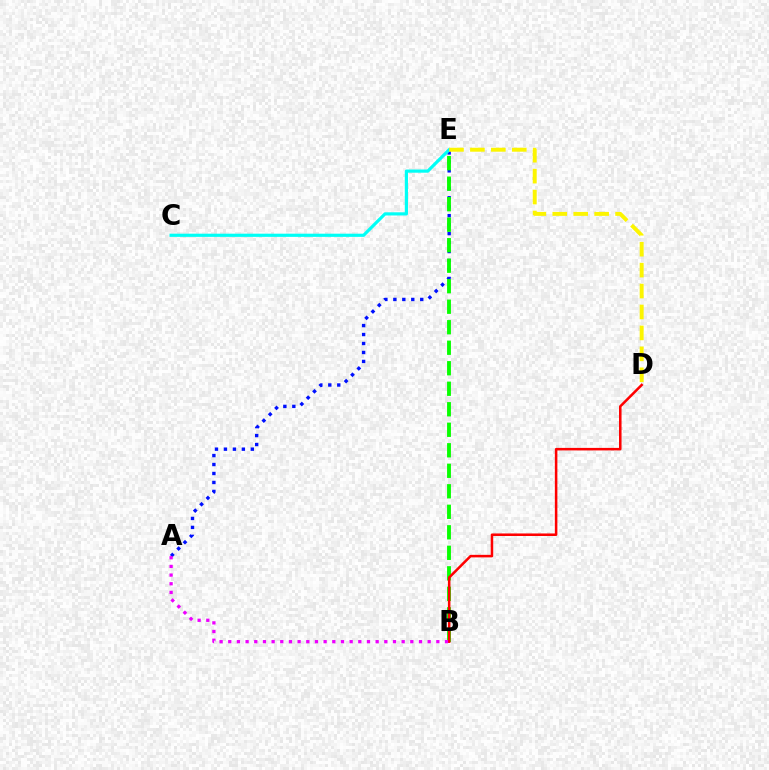{('A', 'E'): [{'color': '#0010ff', 'line_style': 'dotted', 'thickness': 2.44}], ('C', 'E'): [{'color': '#00fff6', 'line_style': 'solid', 'thickness': 2.29}], ('B', 'E'): [{'color': '#08ff00', 'line_style': 'dashed', 'thickness': 2.79}], ('D', 'E'): [{'color': '#fcf500', 'line_style': 'dashed', 'thickness': 2.84}], ('B', 'D'): [{'color': '#ff0000', 'line_style': 'solid', 'thickness': 1.82}], ('A', 'B'): [{'color': '#ee00ff', 'line_style': 'dotted', 'thickness': 2.36}]}